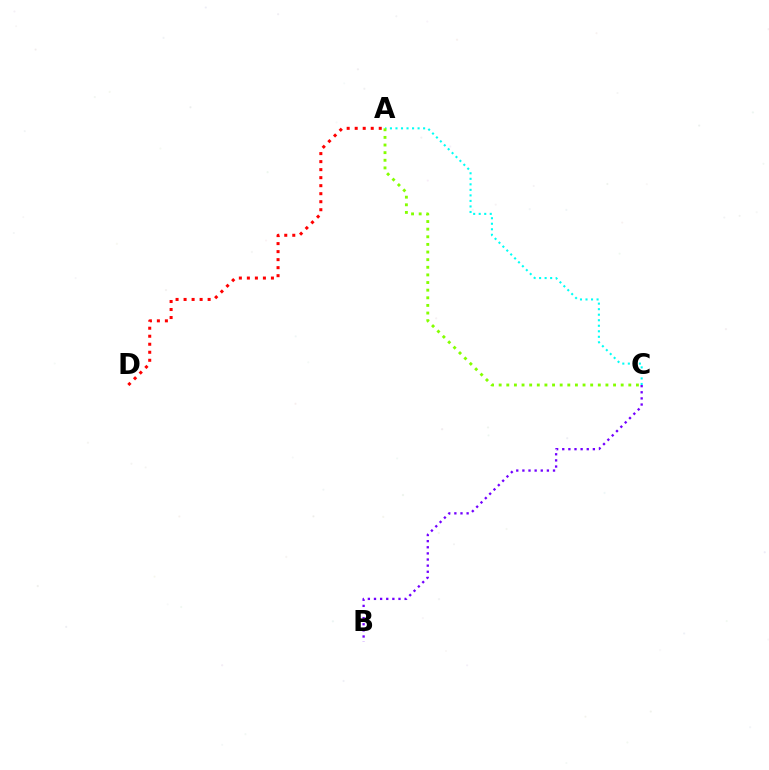{('A', 'D'): [{'color': '#ff0000', 'line_style': 'dotted', 'thickness': 2.18}], ('A', 'C'): [{'color': '#00fff6', 'line_style': 'dotted', 'thickness': 1.5}, {'color': '#84ff00', 'line_style': 'dotted', 'thickness': 2.07}], ('B', 'C'): [{'color': '#7200ff', 'line_style': 'dotted', 'thickness': 1.66}]}